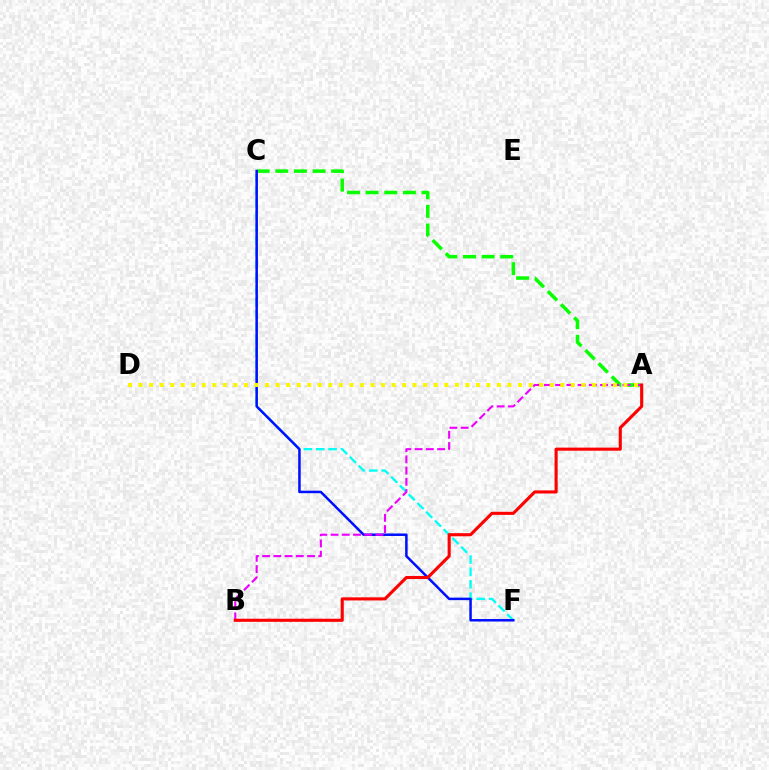{('C', 'F'): [{'color': '#00fff6', 'line_style': 'dashed', 'thickness': 1.68}, {'color': '#0010ff', 'line_style': 'solid', 'thickness': 1.8}], ('A', 'C'): [{'color': '#08ff00', 'line_style': 'dashed', 'thickness': 2.53}], ('A', 'B'): [{'color': '#ee00ff', 'line_style': 'dashed', 'thickness': 1.52}, {'color': '#ff0000', 'line_style': 'solid', 'thickness': 2.23}], ('A', 'D'): [{'color': '#fcf500', 'line_style': 'dotted', 'thickness': 2.86}]}